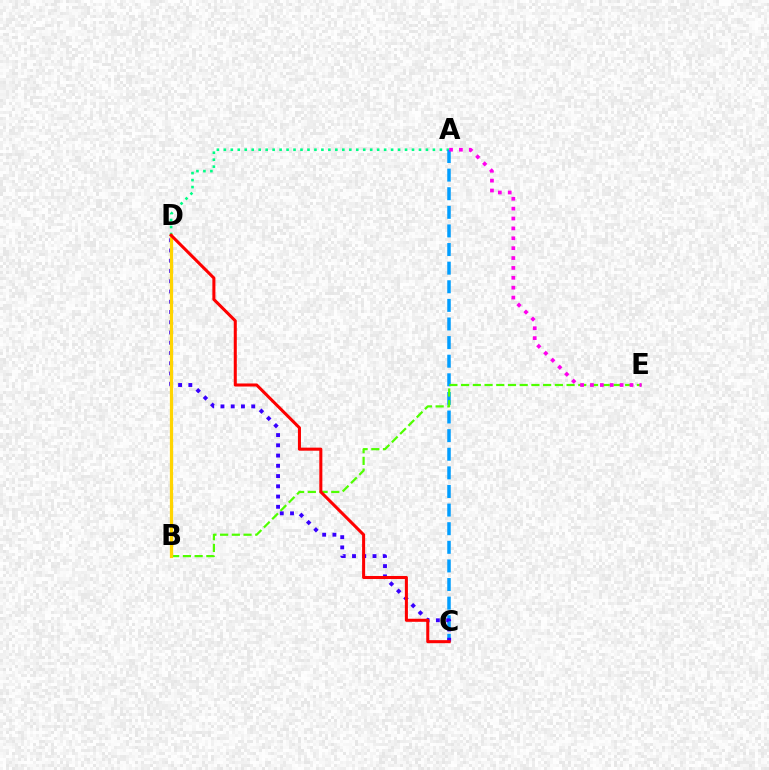{('A', 'D'): [{'color': '#00ff86', 'line_style': 'dotted', 'thickness': 1.89}], ('A', 'C'): [{'color': '#009eff', 'line_style': 'dashed', 'thickness': 2.53}], ('B', 'E'): [{'color': '#4fff00', 'line_style': 'dashed', 'thickness': 1.59}], ('A', 'E'): [{'color': '#ff00ed', 'line_style': 'dotted', 'thickness': 2.68}], ('C', 'D'): [{'color': '#3700ff', 'line_style': 'dotted', 'thickness': 2.78}, {'color': '#ff0000', 'line_style': 'solid', 'thickness': 2.19}], ('B', 'D'): [{'color': '#ffd500', 'line_style': 'solid', 'thickness': 2.32}]}